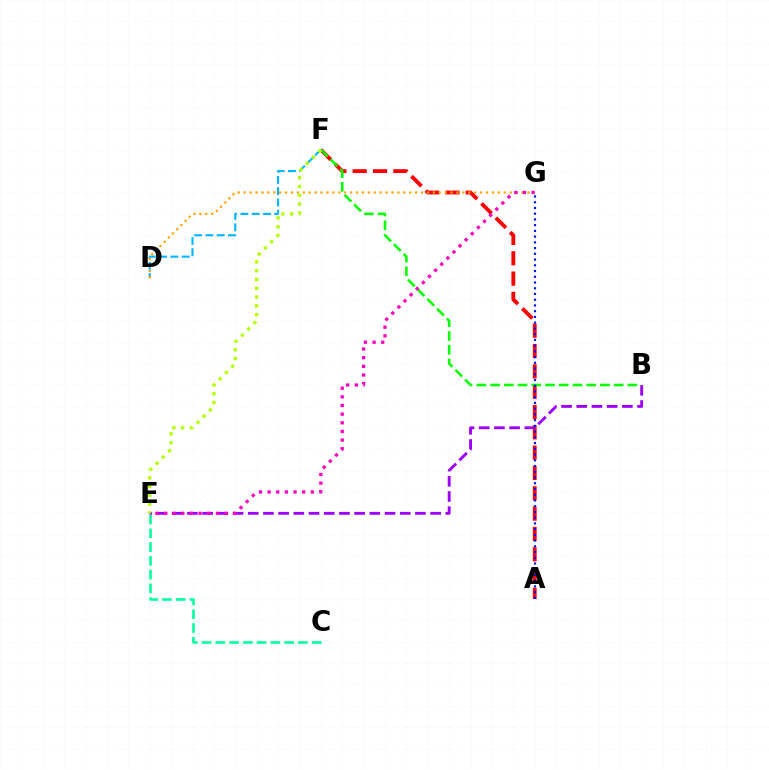{('A', 'F'): [{'color': '#ff0000', 'line_style': 'dashed', 'thickness': 2.76}], ('B', 'E'): [{'color': '#9b00ff', 'line_style': 'dashed', 'thickness': 2.06}], ('D', 'F'): [{'color': '#00b5ff', 'line_style': 'dashed', 'thickness': 1.53}], ('D', 'G'): [{'color': '#ffa500', 'line_style': 'dotted', 'thickness': 1.61}], ('B', 'F'): [{'color': '#08ff00', 'line_style': 'dashed', 'thickness': 1.87}], ('C', 'E'): [{'color': '#00ff9d', 'line_style': 'dashed', 'thickness': 1.87}], ('A', 'G'): [{'color': '#0010ff', 'line_style': 'dotted', 'thickness': 1.56}], ('E', 'G'): [{'color': '#ff00bd', 'line_style': 'dotted', 'thickness': 2.35}], ('E', 'F'): [{'color': '#b3ff00', 'line_style': 'dotted', 'thickness': 2.39}]}